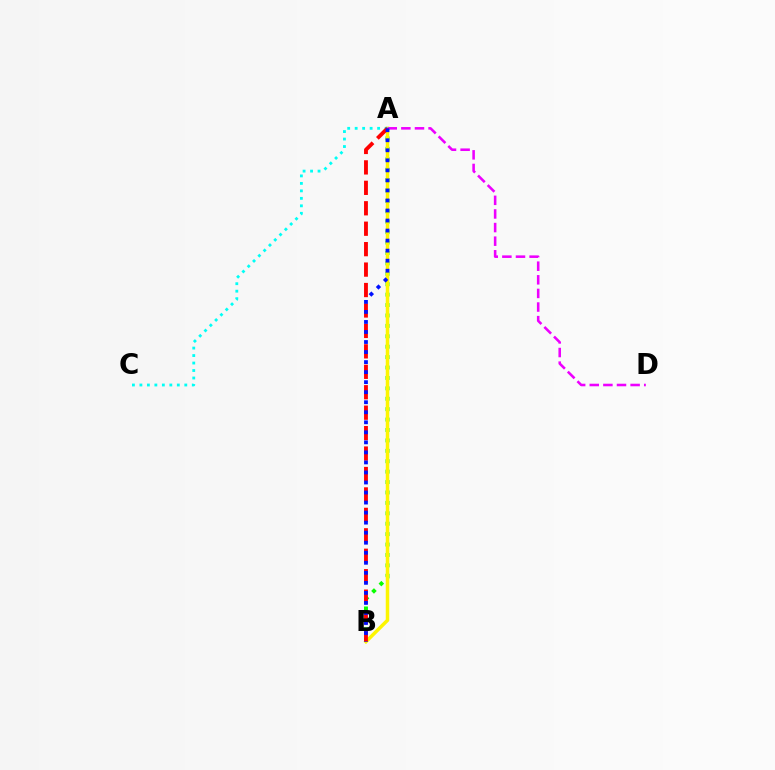{('A', 'B'): [{'color': '#08ff00', 'line_style': 'dotted', 'thickness': 2.83}, {'color': '#fcf500', 'line_style': 'solid', 'thickness': 2.51}, {'color': '#ff0000', 'line_style': 'dashed', 'thickness': 2.78}, {'color': '#0010ff', 'line_style': 'dotted', 'thickness': 2.73}], ('A', 'D'): [{'color': '#ee00ff', 'line_style': 'dashed', 'thickness': 1.85}], ('A', 'C'): [{'color': '#00fff6', 'line_style': 'dotted', 'thickness': 2.03}]}